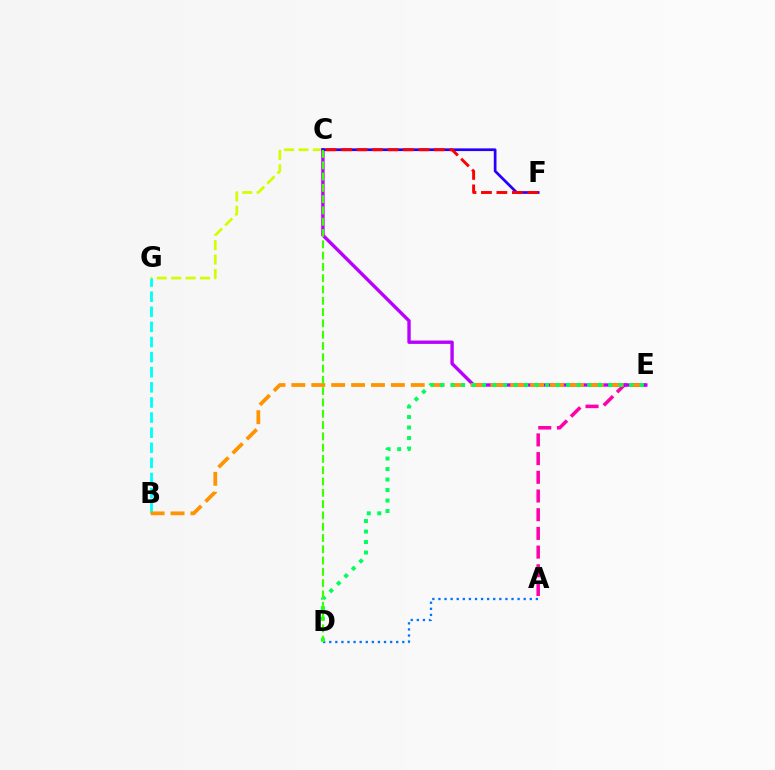{('C', 'G'): [{'color': '#d1ff00', 'line_style': 'dashed', 'thickness': 1.96}], ('A', 'E'): [{'color': '#ff00ac', 'line_style': 'dashed', 'thickness': 2.54}], ('C', 'E'): [{'color': '#b900ff', 'line_style': 'solid', 'thickness': 2.43}], ('B', 'G'): [{'color': '#00fff6', 'line_style': 'dashed', 'thickness': 2.05}], ('A', 'D'): [{'color': '#0074ff', 'line_style': 'dotted', 'thickness': 1.65}], ('B', 'E'): [{'color': '#ff9400', 'line_style': 'dashed', 'thickness': 2.7}], ('C', 'F'): [{'color': '#2500ff', 'line_style': 'solid', 'thickness': 1.95}, {'color': '#ff0000', 'line_style': 'dashed', 'thickness': 2.1}], ('D', 'E'): [{'color': '#00ff5c', 'line_style': 'dotted', 'thickness': 2.85}], ('C', 'D'): [{'color': '#3dff00', 'line_style': 'dashed', 'thickness': 1.53}]}